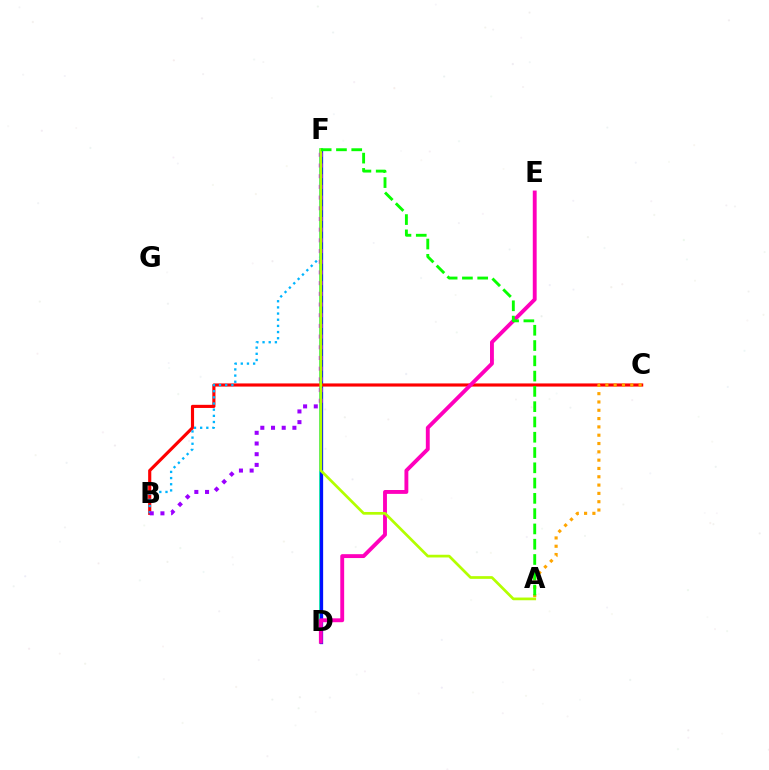{('D', 'F'): [{'color': '#00ff9d', 'line_style': 'solid', 'thickness': 2.65}, {'color': '#0010ff', 'line_style': 'solid', 'thickness': 2.35}], ('B', 'C'): [{'color': '#ff0000', 'line_style': 'solid', 'thickness': 2.26}], ('D', 'E'): [{'color': '#ff00bd', 'line_style': 'solid', 'thickness': 2.79}], ('B', 'F'): [{'color': '#00b5ff', 'line_style': 'dotted', 'thickness': 1.67}, {'color': '#9b00ff', 'line_style': 'dotted', 'thickness': 2.91}], ('A', 'C'): [{'color': '#ffa500', 'line_style': 'dotted', 'thickness': 2.26}], ('A', 'F'): [{'color': '#b3ff00', 'line_style': 'solid', 'thickness': 1.95}, {'color': '#08ff00', 'line_style': 'dashed', 'thickness': 2.08}]}